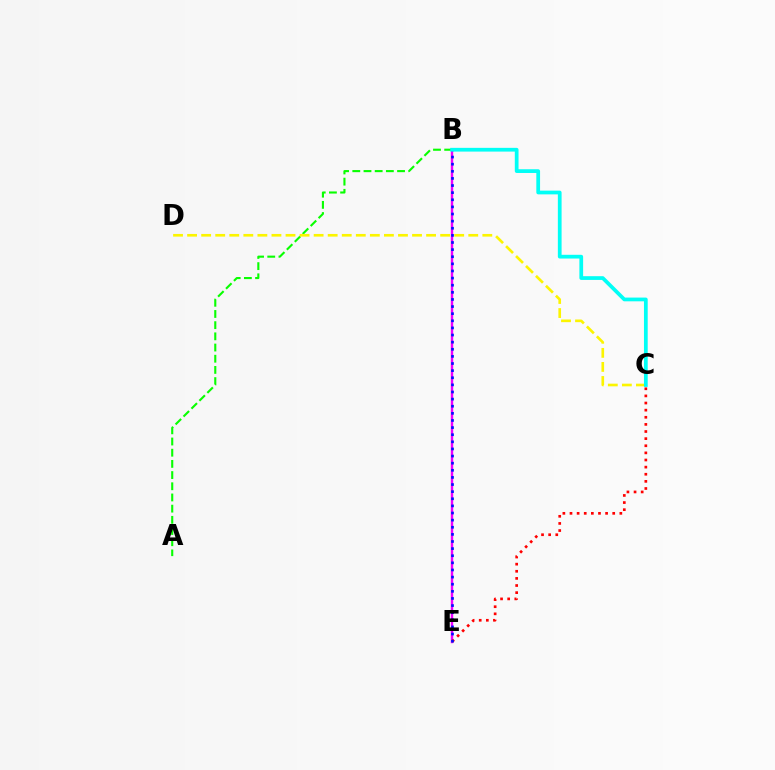{('B', 'E'): [{'color': '#ee00ff', 'line_style': 'solid', 'thickness': 1.73}, {'color': '#0010ff', 'line_style': 'dotted', 'thickness': 1.93}], ('A', 'B'): [{'color': '#08ff00', 'line_style': 'dashed', 'thickness': 1.52}], ('C', 'E'): [{'color': '#ff0000', 'line_style': 'dotted', 'thickness': 1.93}], ('C', 'D'): [{'color': '#fcf500', 'line_style': 'dashed', 'thickness': 1.91}], ('B', 'C'): [{'color': '#00fff6', 'line_style': 'solid', 'thickness': 2.69}]}